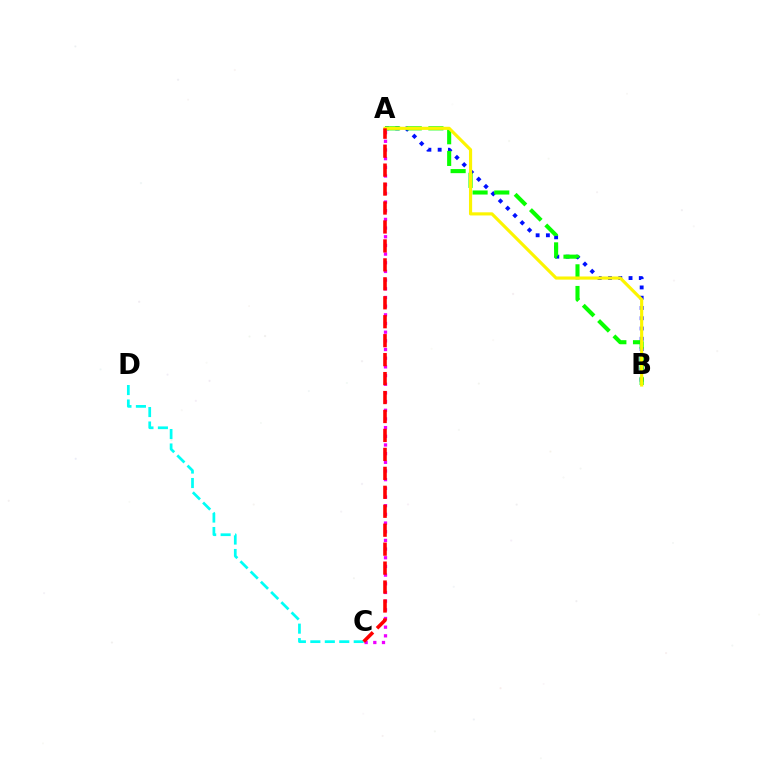{('A', 'C'): [{'color': '#ee00ff', 'line_style': 'dotted', 'thickness': 2.36}, {'color': '#ff0000', 'line_style': 'dashed', 'thickness': 2.57}], ('A', 'B'): [{'color': '#0010ff', 'line_style': 'dotted', 'thickness': 2.79}, {'color': '#08ff00', 'line_style': 'dashed', 'thickness': 2.94}, {'color': '#fcf500', 'line_style': 'solid', 'thickness': 2.27}], ('C', 'D'): [{'color': '#00fff6', 'line_style': 'dashed', 'thickness': 1.96}]}